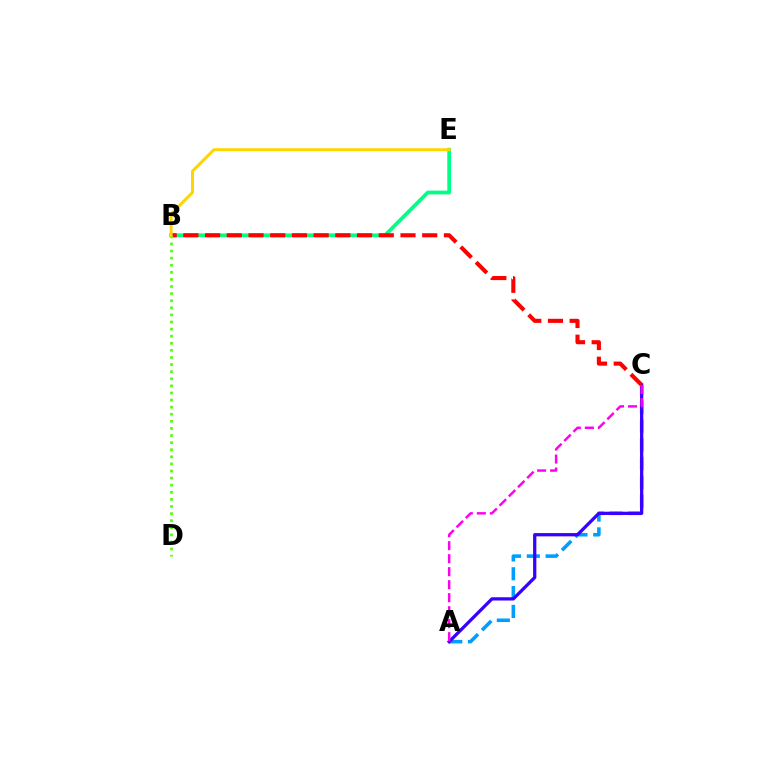{('B', 'E'): [{'color': '#00ff86', 'line_style': 'solid', 'thickness': 2.71}, {'color': '#ffd500', 'line_style': 'solid', 'thickness': 2.15}], ('A', 'C'): [{'color': '#009eff', 'line_style': 'dashed', 'thickness': 2.56}, {'color': '#3700ff', 'line_style': 'solid', 'thickness': 2.35}, {'color': '#ff00ed', 'line_style': 'dashed', 'thickness': 1.77}], ('B', 'C'): [{'color': '#ff0000', 'line_style': 'dashed', 'thickness': 2.95}], ('B', 'D'): [{'color': '#4fff00', 'line_style': 'dotted', 'thickness': 1.93}]}